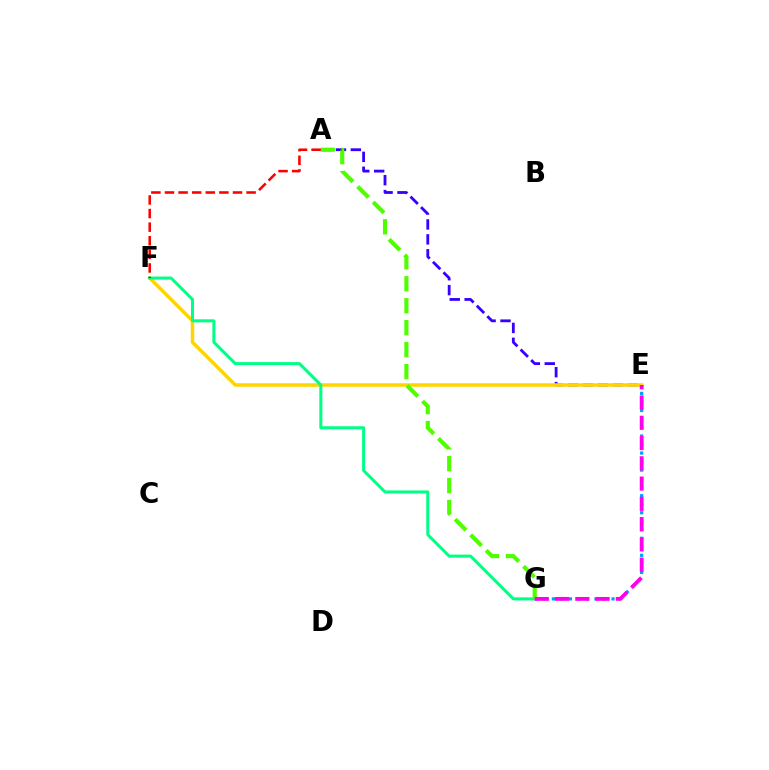{('A', 'E'): [{'color': '#3700ff', 'line_style': 'dashed', 'thickness': 2.02}], ('E', 'F'): [{'color': '#ffd500', 'line_style': 'solid', 'thickness': 2.52}], ('E', 'G'): [{'color': '#009eff', 'line_style': 'dotted', 'thickness': 2.32}, {'color': '#ff00ed', 'line_style': 'dashed', 'thickness': 2.75}], ('F', 'G'): [{'color': '#00ff86', 'line_style': 'solid', 'thickness': 2.18}], ('A', 'G'): [{'color': '#4fff00', 'line_style': 'dashed', 'thickness': 2.98}], ('A', 'F'): [{'color': '#ff0000', 'line_style': 'dashed', 'thickness': 1.85}]}